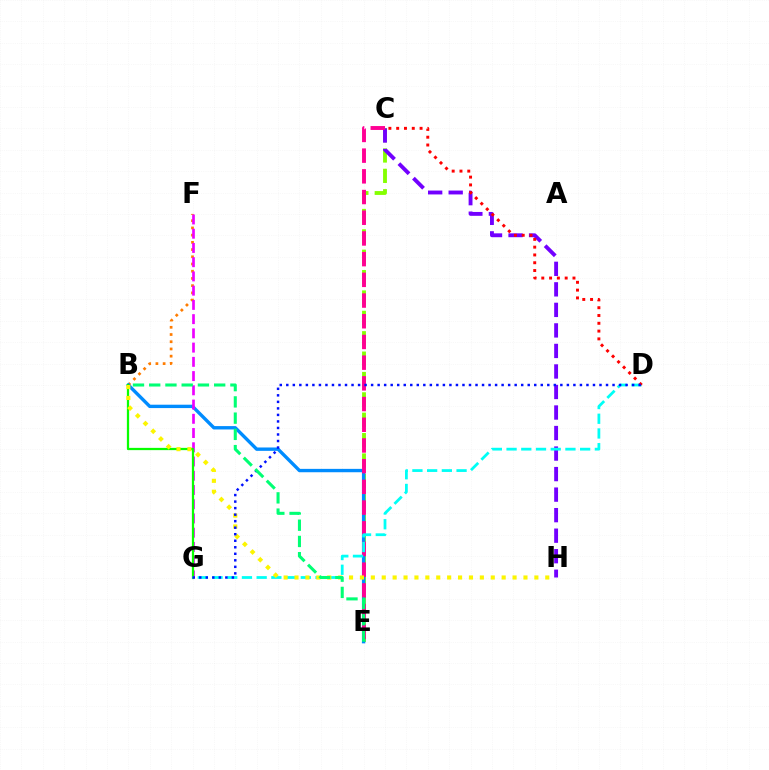{('B', 'F'): [{'color': '#ff7c00', 'line_style': 'dotted', 'thickness': 1.96}], ('C', 'E'): [{'color': '#84ff00', 'line_style': 'dashed', 'thickness': 2.77}, {'color': '#ff0094', 'line_style': 'dashed', 'thickness': 2.81}], ('B', 'E'): [{'color': '#008cff', 'line_style': 'solid', 'thickness': 2.43}, {'color': '#00ff74', 'line_style': 'dashed', 'thickness': 2.21}], ('C', 'H'): [{'color': '#7200ff', 'line_style': 'dashed', 'thickness': 2.79}], ('F', 'G'): [{'color': '#ee00ff', 'line_style': 'dashed', 'thickness': 1.93}], ('B', 'G'): [{'color': '#08ff00', 'line_style': 'solid', 'thickness': 1.62}], ('D', 'G'): [{'color': '#00fff6', 'line_style': 'dashed', 'thickness': 2.0}, {'color': '#0010ff', 'line_style': 'dotted', 'thickness': 1.77}], ('B', 'H'): [{'color': '#fcf500', 'line_style': 'dotted', 'thickness': 2.96}], ('C', 'D'): [{'color': '#ff0000', 'line_style': 'dotted', 'thickness': 2.12}]}